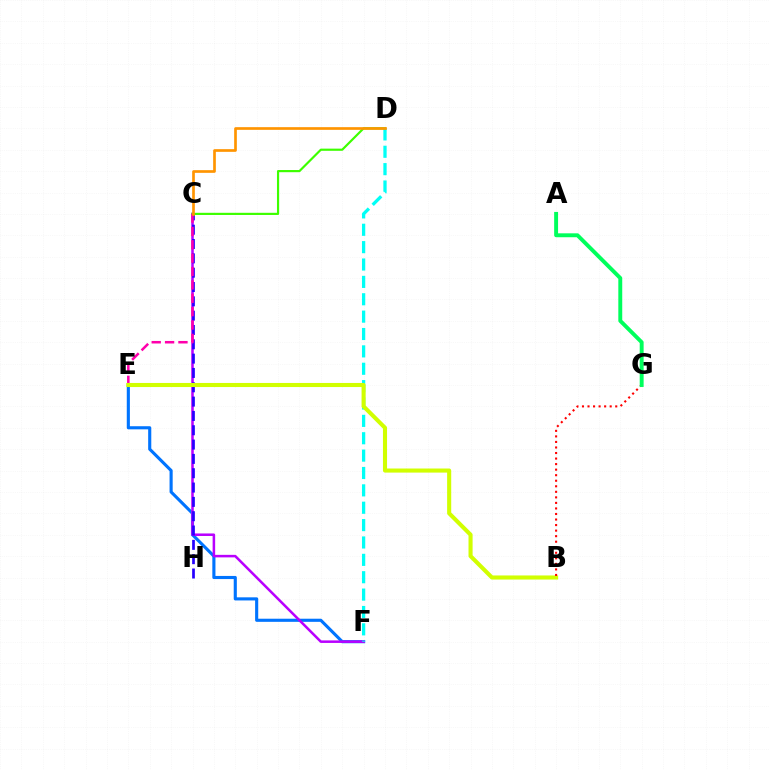{('E', 'F'): [{'color': '#0074ff', 'line_style': 'solid', 'thickness': 2.25}], ('C', 'F'): [{'color': '#b900ff', 'line_style': 'solid', 'thickness': 1.82}], ('C', 'H'): [{'color': '#2500ff', 'line_style': 'dashed', 'thickness': 1.95}], ('D', 'F'): [{'color': '#00fff6', 'line_style': 'dashed', 'thickness': 2.36}], ('C', 'D'): [{'color': '#3dff00', 'line_style': 'solid', 'thickness': 1.57}, {'color': '#ff9400', 'line_style': 'solid', 'thickness': 1.93}], ('C', 'E'): [{'color': '#ff00ac', 'line_style': 'dashed', 'thickness': 1.82}], ('B', 'E'): [{'color': '#d1ff00', 'line_style': 'solid', 'thickness': 2.94}], ('B', 'G'): [{'color': '#ff0000', 'line_style': 'dotted', 'thickness': 1.51}], ('A', 'G'): [{'color': '#00ff5c', 'line_style': 'solid', 'thickness': 2.82}]}